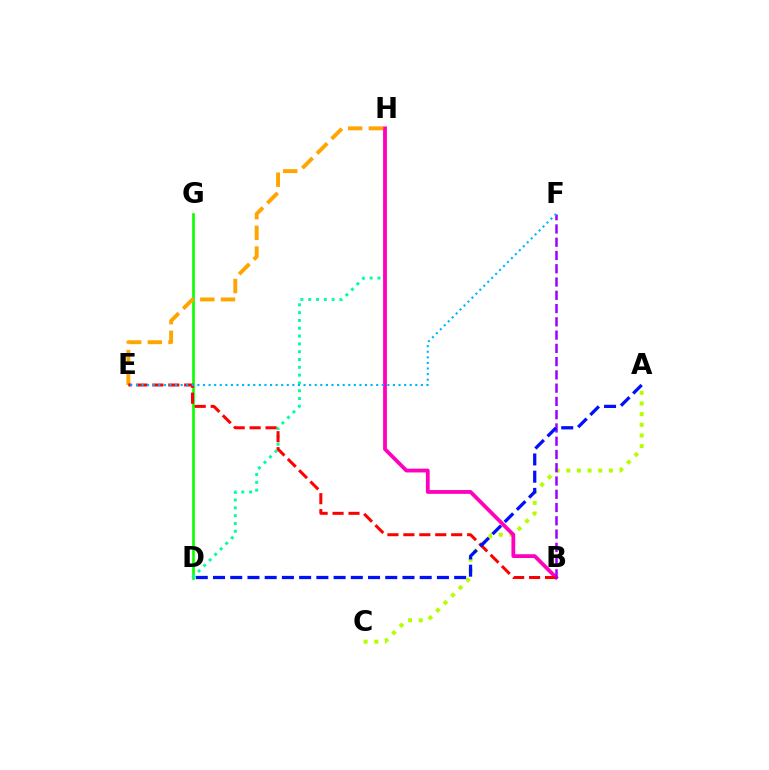{('D', 'G'): [{'color': '#08ff00', 'line_style': 'solid', 'thickness': 1.9}], ('D', 'H'): [{'color': '#00ff9d', 'line_style': 'dotted', 'thickness': 2.12}], ('A', 'C'): [{'color': '#b3ff00', 'line_style': 'dotted', 'thickness': 2.9}], ('B', 'H'): [{'color': '#ff00bd', 'line_style': 'solid', 'thickness': 2.73}], ('E', 'H'): [{'color': '#ffa500', 'line_style': 'dashed', 'thickness': 2.81}], ('B', 'E'): [{'color': '#ff0000', 'line_style': 'dashed', 'thickness': 2.17}], ('B', 'F'): [{'color': '#9b00ff', 'line_style': 'dashed', 'thickness': 1.8}], ('A', 'D'): [{'color': '#0010ff', 'line_style': 'dashed', 'thickness': 2.34}], ('E', 'F'): [{'color': '#00b5ff', 'line_style': 'dotted', 'thickness': 1.52}]}